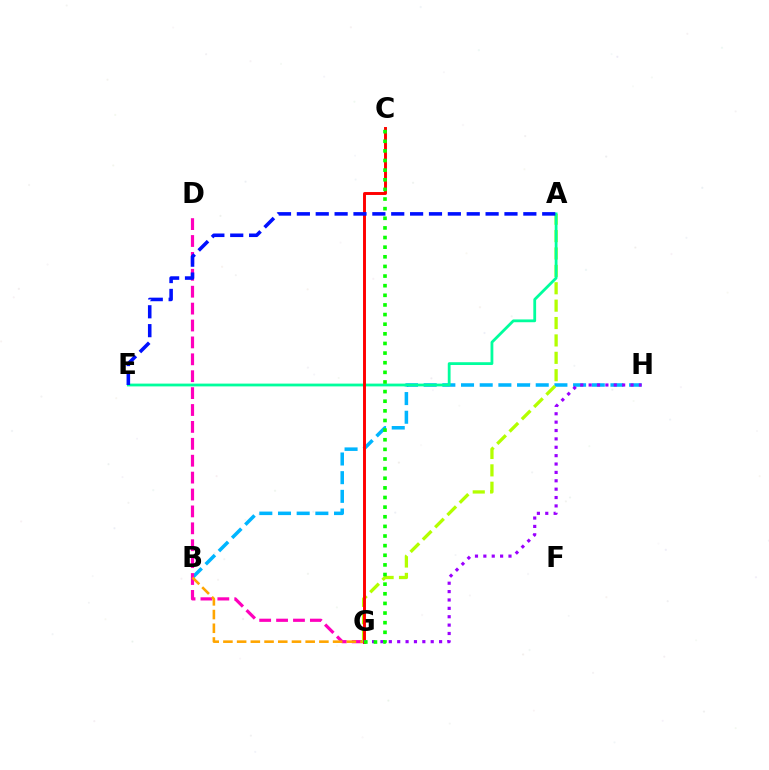{('B', 'H'): [{'color': '#00b5ff', 'line_style': 'dashed', 'thickness': 2.54}], ('D', 'G'): [{'color': '#ff00bd', 'line_style': 'dashed', 'thickness': 2.3}], ('B', 'G'): [{'color': '#ffa500', 'line_style': 'dashed', 'thickness': 1.86}], ('A', 'G'): [{'color': '#b3ff00', 'line_style': 'dashed', 'thickness': 2.36}], ('A', 'E'): [{'color': '#00ff9d', 'line_style': 'solid', 'thickness': 2.01}, {'color': '#0010ff', 'line_style': 'dashed', 'thickness': 2.56}], ('C', 'G'): [{'color': '#ff0000', 'line_style': 'solid', 'thickness': 2.11}, {'color': '#08ff00', 'line_style': 'dotted', 'thickness': 2.62}], ('G', 'H'): [{'color': '#9b00ff', 'line_style': 'dotted', 'thickness': 2.28}]}